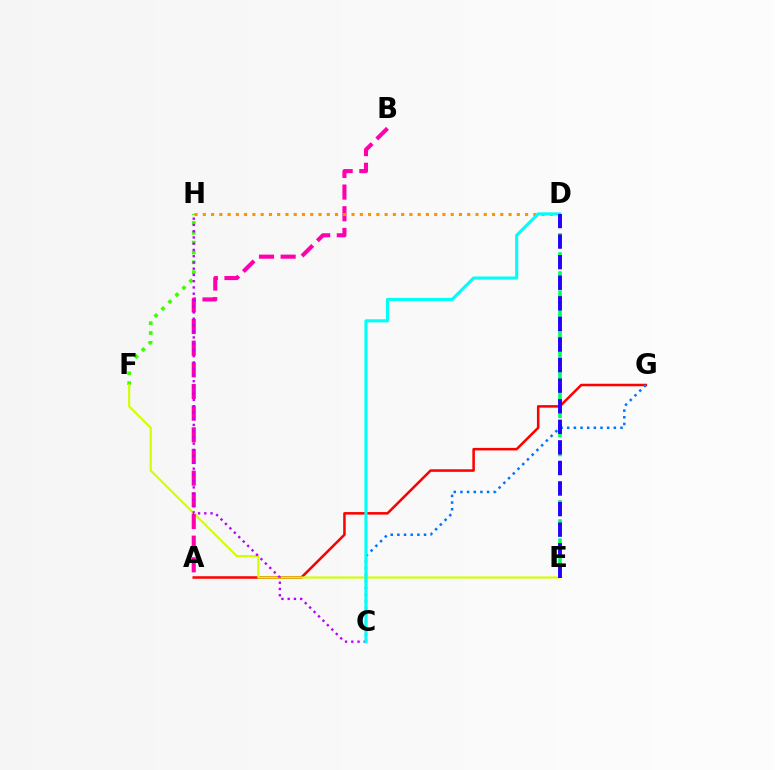{('D', 'E'): [{'color': '#00ff5c', 'line_style': 'dashed', 'thickness': 2.59}, {'color': '#2500ff', 'line_style': 'dashed', 'thickness': 2.8}], ('F', 'H'): [{'color': '#3dff00', 'line_style': 'dotted', 'thickness': 2.68}], ('A', 'G'): [{'color': '#ff0000', 'line_style': 'solid', 'thickness': 1.82}], ('E', 'F'): [{'color': '#d1ff00', 'line_style': 'solid', 'thickness': 1.55}], ('A', 'B'): [{'color': '#ff00ac', 'line_style': 'dashed', 'thickness': 2.94}], ('C', 'G'): [{'color': '#0074ff', 'line_style': 'dotted', 'thickness': 1.81}], ('C', 'H'): [{'color': '#b900ff', 'line_style': 'dotted', 'thickness': 1.7}], ('D', 'H'): [{'color': '#ff9400', 'line_style': 'dotted', 'thickness': 2.24}], ('C', 'D'): [{'color': '#00fff6', 'line_style': 'solid', 'thickness': 2.24}]}